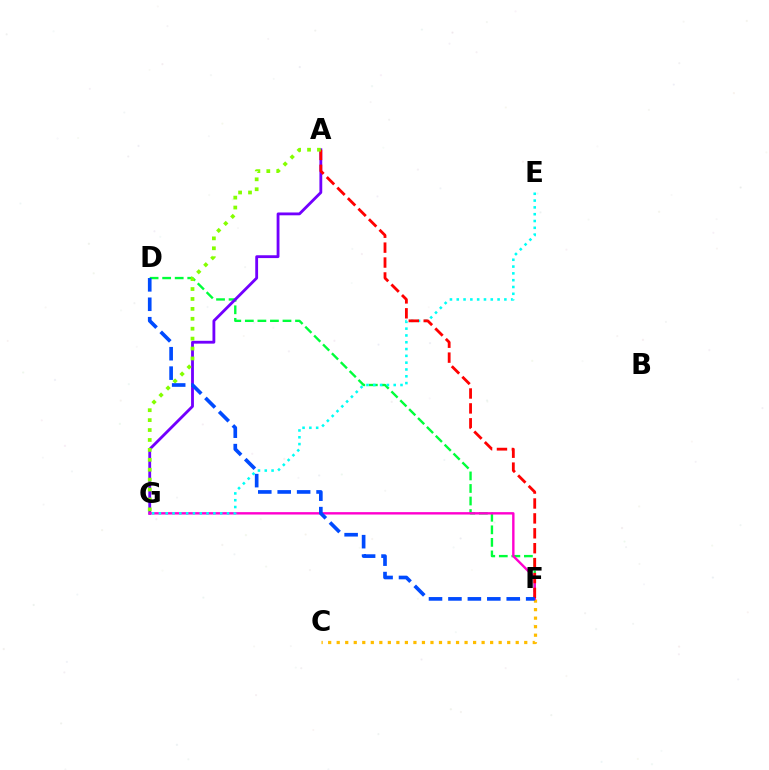{('C', 'F'): [{'color': '#ffbd00', 'line_style': 'dotted', 'thickness': 2.32}], ('D', 'F'): [{'color': '#00ff39', 'line_style': 'dashed', 'thickness': 1.7}, {'color': '#004bff', 'line_style': 'dashed', 'thickness': 2.64}], ('A', 'G'): [{'color': '#7200ff', 'line_style': 'solid', 'thickness': 2.04}, {'color': '#84ff00', 'line_style': 'dotted', 'thickness': 2.7}], ('F', 'G'): [{'color': '#ff00cf', 'line_style': 'solid', 'thickness': 1.73}], ('E', 'G'): [{'color': '#00fff6', 'line_style': 'dotted', 'thickness': 1.85}], ('A', 'F'): [{'color': '#ff0000', 'line_style': 'dashed', 'thickness': 2.03}]}